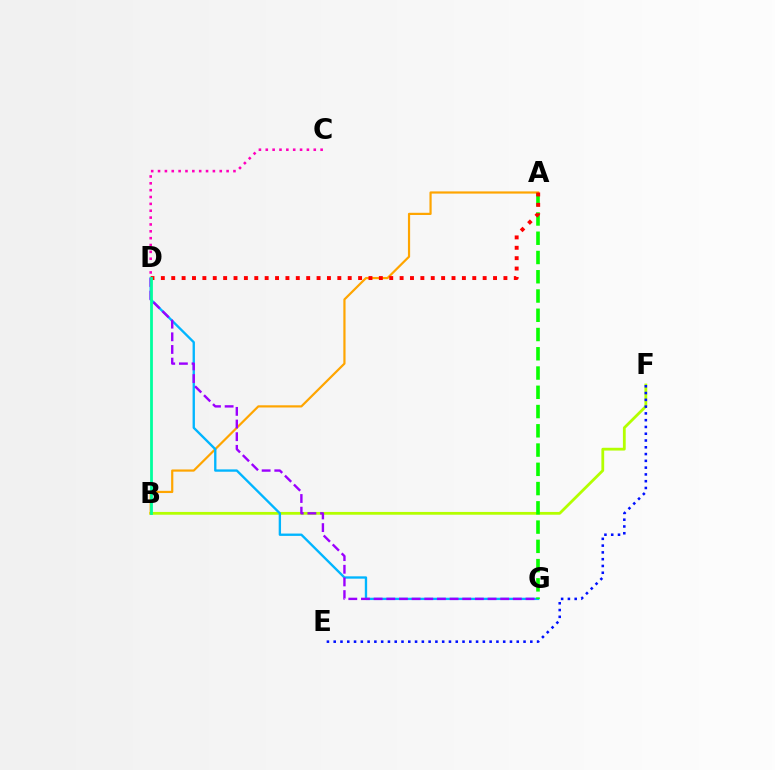{('B', 'F'): [{'color': '#b3ff00', 'line_style': 'solid', 'thickness': 2.01}], ('A', 'B'): [{'color': '#ffa500', 'line_style': 'solid', 'thickness': 1.58}], ('D', 'G'): [{'color': '#00b5ff', 'line_style': 'solid', 'thickness': 1.69}, {'color': '#9b00ff', 'line_style': 'dashed', 'thickness': 1.72}], ('E', 'F'): [{'color': '#0010ff', 'line_style': 'dotted', 'thickness': 1.84}], ('A', 'G'): [{'color': '#08ff00', 'line_style': 'dashed', 'thickness': 2.62}], ('A', 'D'): [{'color': '#ff0000', 'line_style': 'dotted', 'thickness': 2.82}], ('B', 'D'): [{'color': '#00ff9d', 'line_style': 'solid', 'thickness': 2.0}], ('C', 'D'): [{'color': '#ff00bd', 'line_style': 'dotted', 'thickness': 1.86}]}